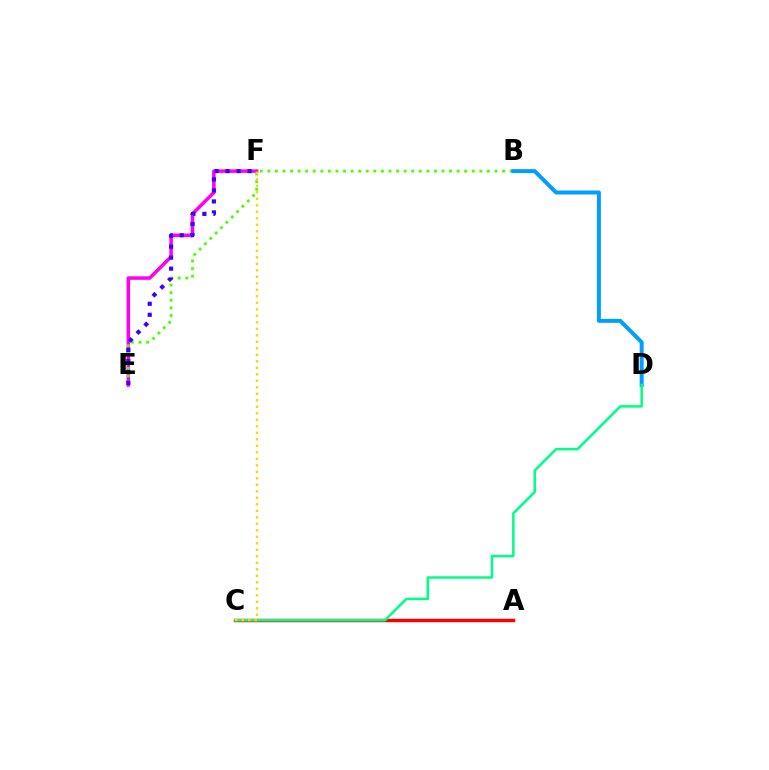{('A', 'C'): [{'color': '#ff0000', 'line_style': 'solid', 'thickness': 2.47}], ('E', 'F'): [{'color': '#ff00ed', 'line_style': 'solid', 'thickness': 2.53}, {'color': '#3700ff', 'line_style': 'dotted', 'thickness': 2.99}], ('B', 'E'): [{'color': '#4fff00', 'line_style': 'dotted', 'thickness': 2.06}], ('B', 'D'): [{'color': '#009eff', 'line_style': 'solid', 'thickness': 2.86}], ('C', 'D'): [{'color': '#00ff86', 'line_style': 'solid', 'thickness': 1.8}], ('C', 'F'): [{'color': '#ffd500', 'line_style': 'dotted', 'thickness': 1.77}]}